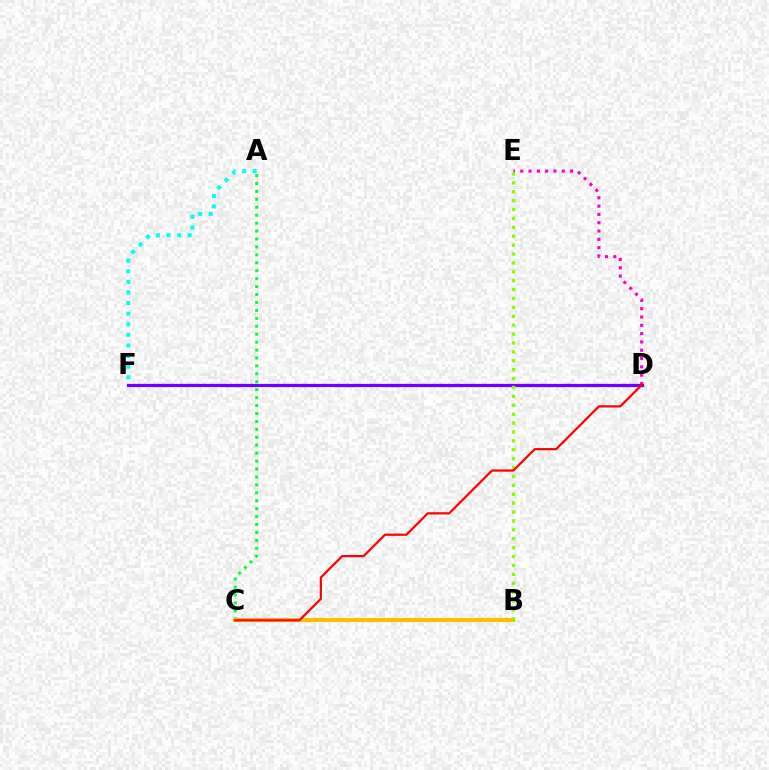{('D', 'E'): [{'color': '#ff00cf', 'line_style': 'dotted', 'thickness': 2.26}], ('B', 'C'): [{'color': '#004bff', 'line_style': 'dotted', 'thickness': 2.01}, {'color': '#ffbd00', 'line_style': 'solid', 'thickness': 2.94}], ('A', 'F'): [{'color': '#00fff6', 'line_style': 'dotted', 'thickness': 2.88}], ('A', 'C'): [{'color': '#00ff39', 'line_style': 'dotted', 'thickness': 2.15}], ('D', 'F'): [{'color': '#7200ff', 'line_style': 'solid', 'thickness': 2.33}], ('B', 'E'): [{'color': '#84ff00', 'line_style': 'dotted', 'thickness': 2.42}], ('C', 'D'): [{'color': '#ff0000', 'line_style': 'solid', 'thickness': 1.59}]}